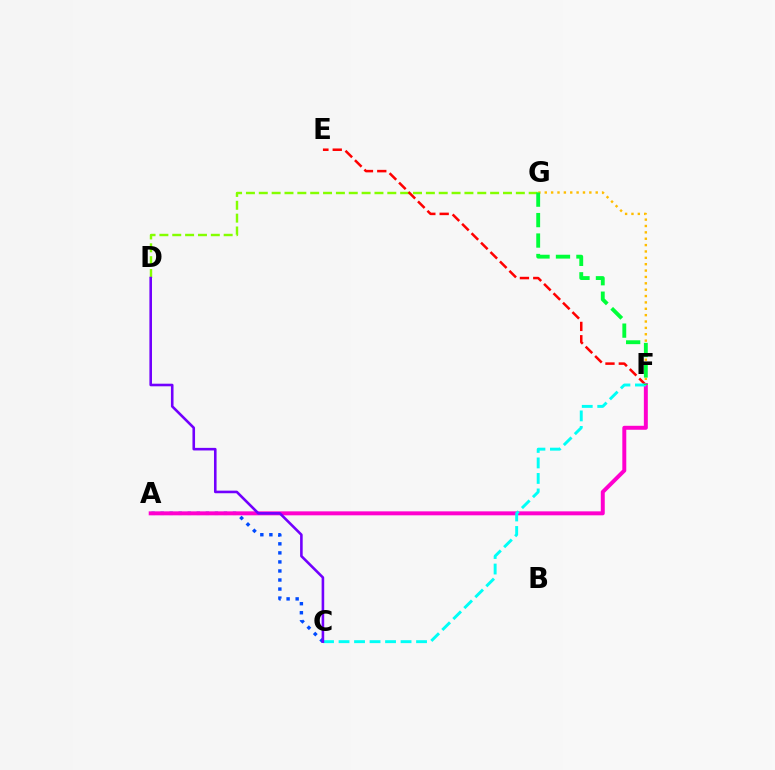{('D', 'G'): [{'color': '#84ff00', 'line_style': 'dashed', 'thickness': 1.75}], ('A', 'C'): [{'color': '#004bff', 'line_style': 'dotted', 'thickness': 2.46}], ('E', 'F'): [{'color': '#ff0000', 'line_style': 'dashed', 'thickness': 1.81}], ('A', 'F'): [{'color': '#ff00cf', 'line_style': 'solid', 'thickness': 2.85}], ('F', 'G'): [{'color': '#ffbd00', 'line_style': 'dotted', 'thickness': 1.73}, {'color': '#00ff39', 'line_style': 'dashed', 'thickness': 2.78}], ('C', 'F'): [{'color': '#00fff6', 'line_style': 'dashed', 'thickness': 2.11}], ('C', 'D'): [{'color': '#7200ff', 'line_style': 'solid', 'thickness': 1.87}]}